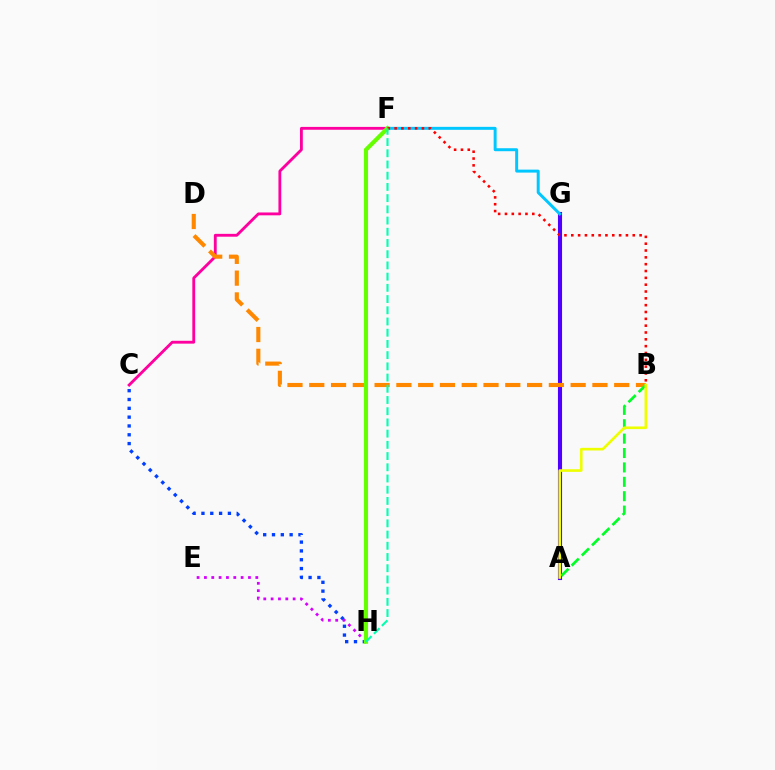{('C', 'H'): [{'color': '#003fff', 'line_style': 'dotted', 'thickness': 2.4}], ('A', 'G'): [{'color': '#4f00ff', 'line_style': 'solid', 'thickness': 2.95}], ('E', 'H'): [{'color': '#d600ff', 'line_style': 'dotted', 'thickness': 1.99}], ('C', 'F'): [{'color': '#ff00a0', 'line_style': 'solid', 'thickness': 2.05}], ('F', 'G'): [{'color': '#00c7ff', 'line_style': 'solid', 'thickness': 2.14}], ('B', 'D'): [{'color': '#ff8800', 'line_style': 'dashed', 'thickness': 2.96}], ('F', 'H'): [{'color': '#66ff00', 'line_style': 'solid', 'thickness': 3.0}, {'color': '#00ffaf', 'line_style': 'dashed', 'thickness': 1.52}], ('B', 'F'): [{'color': '#ff0000', 'line_style': 'dotted', 'thickness': 1.86}], ('A', 'B'): [{'color': '#00ff27', 'line_style': 'dashed', 'thickness': 1.96}, {'color': '#eeff00', 'line_style': 'solid', 'thickness': 1.9}]}